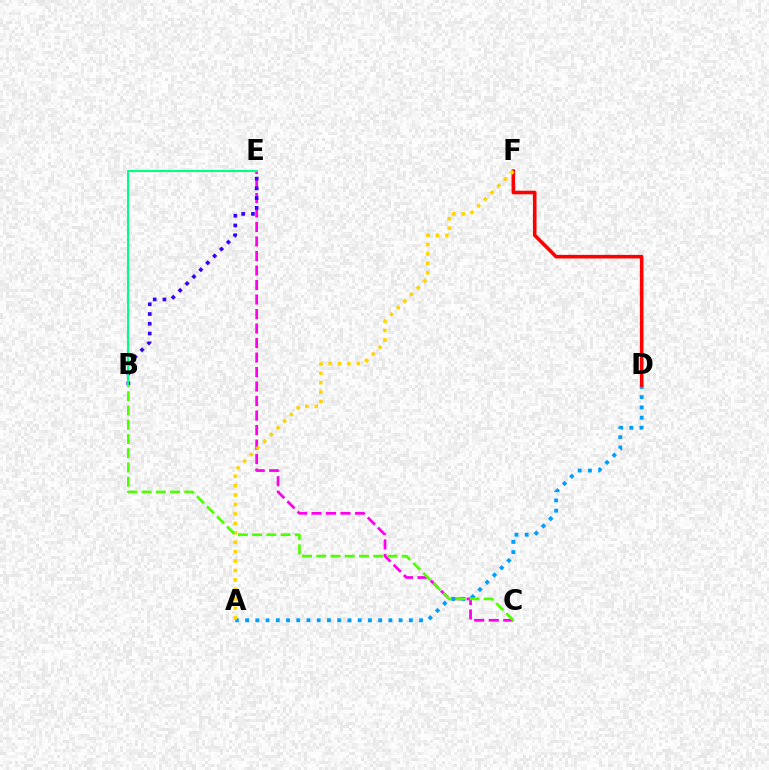{('C', 'E'): [{'color': '#ff00ed', 'line_style': 'dashed', 'thickness': 1.97}], ('A', 'D'): [{'color': '#009eff', 'line_style': 'dotted', 'thickness': 2.78}], ('B', 'E'): [{'color': '#3700ff', 'line_style': 'dotted', 'thickness': 2.65}, {'color': '#00ff86', 'line_style': 'solid', 'thickness': 1.5}], ('D', 'F'): [{'color': '#ff0000', 'line_style': 'solid', 'thickness': 2.58}], ('A', 'F'): [{'color': '#ffd500', 'line_style': 'dotted', 'thickness': 2.56}], ('B', 'C'): [{'color': '#4fff00', 'line_style': 'dashed', 'thickness': 1.94}]}